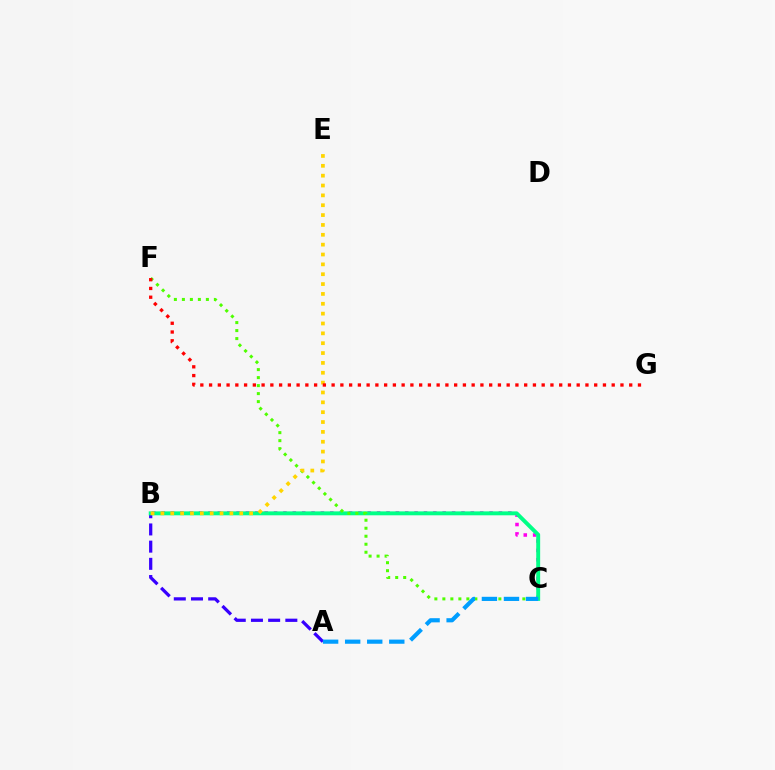{('B', 'C'): [{'color': '#ff00ed', 'line_style': 'dotted', 'thickness': 2.55}, {'color': '#00ff86', 'line_style': 'solid', 'thickness': 2.83}], ('A', 'B'): [{'color': '#3700ff', 'line_style': 'dashed', 'thickness': 2.34}], ('C', 'F'): [{'color': '#4fff00', 'line_style': 'dotted', 'thickness': 2.17}], ('B', 'E'): [{'color': '#ffd500', 'line_style': 'dotted', 'thickness': 2.68}], ('F', 'G'): [{'color': '#ff0000', 'line_style': 'dotted', 'thickness': 2.38}], ('A', 'C'): [{'color': '#009eff', 'line_style': 'dashed', 'thickness': 3.0}]}